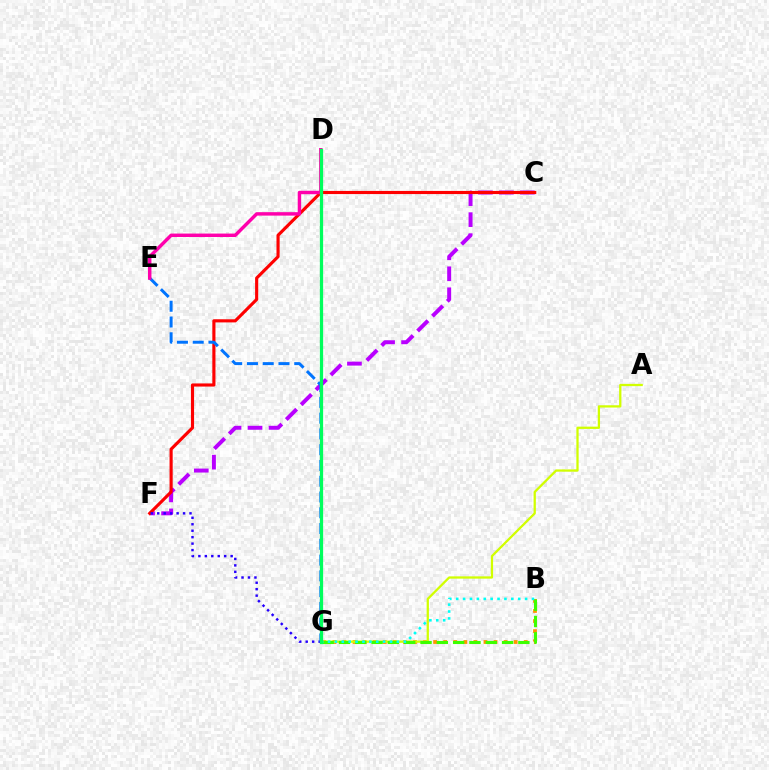{('B', 'G'): [{'color': '#ff9400', 'line_style': 'dotted', 'thickness': 2.74}, {'color': '#3dff00', 'line_style': 'dashed', 'thickness': 2.22}, {'color': '#00fff6', 'line_style': 'dotted', 'thickness': 1.87}], ('C', 'F'): [{'color': '#b900ff', 'line_style': 'dashed', 'thickness': 2.85}, {'color': '#ff0000', 'line_style': 'solid', 'thickness': 2.26}], ('A', 'G'): [{'color': '#d1ff00', 'line_style': 'solid', 'thickness': 1.64}], ('F', 'G'): [{'color': '#2500ff', 'line_style': 'dotted', 'thickness': 1.75}], ('E', 'G'): [{'color': '#0074ff', 'line_style': 'dashed', 'thickness': 2.14}], ('D', 'E'): [{'color': '#ff00ac', 'line_style': 'solid', 'thickness': 2.48}], ('D', 'G'): [{'color': '#00ff5c', 'line_style': 'solid', 'thickness': 2.34}]}